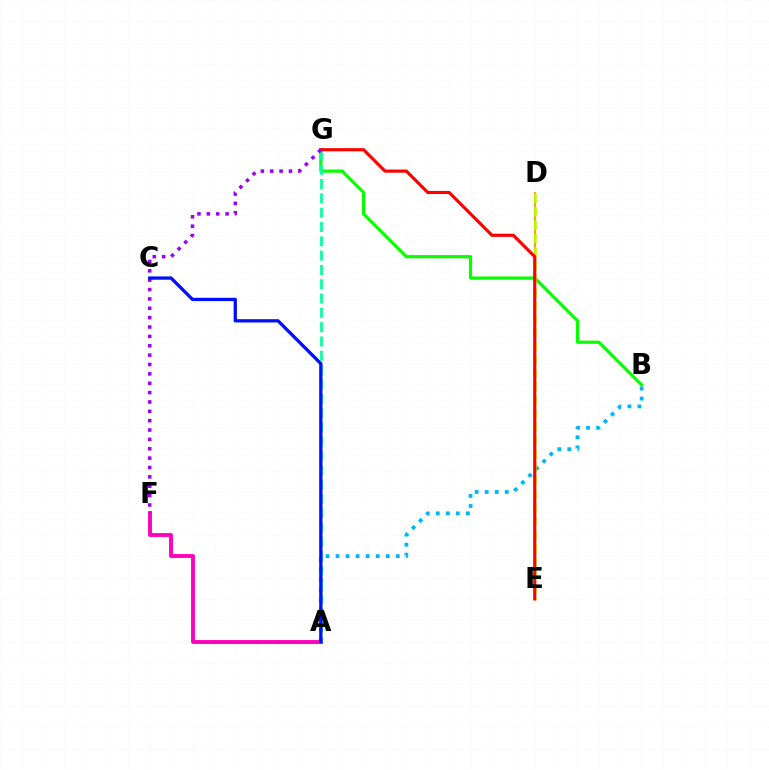{('A', 'F'): [{'color': '#ff00bd', 'line_style': 'solid', 'thickness': 2.79}], ('B', 'G'): [{'color': '#08ff00', 'line_style': 'solid', 'thickness': 2.32}], ('A', 'G'): [{'color': '#00ff9d', 'line_style': 'dashed', 'thickness': 1.94}], ('D', 'E'): [{'color': '#ffa500', 'line_style': 'solid', 'thickness': 1.53}, {'color': '#b3ff00', 'line_style': 'dashed', 'thickness': 1.83}], ('A', 'B'): [{'color': '#00b5ff', 'line_style': 'dotted', 'thickness': 2.73}], ('E', 'G'): [{'color': '#ff0000', 'line_style': 'solid', 'thickness': 2.27}], ('F', 'G'): [{'color': '#9b00ff', 'line_style': 'dotted', 'thickness': 2.54}], ('A', 'C'): [{'color': '#0010ff', 'line_style': 'solid', 'thickness': 2.38}]}